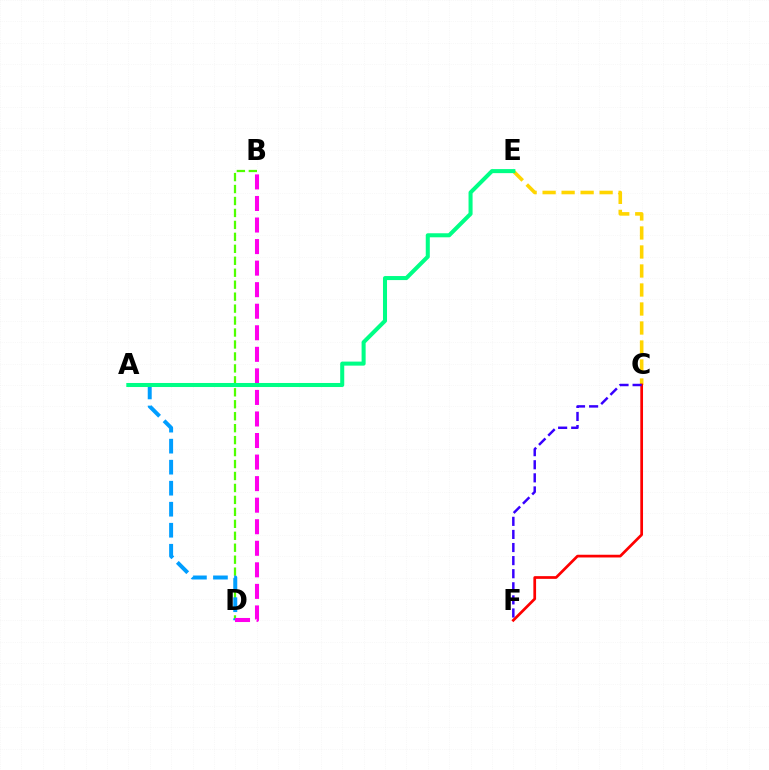{('B', 'D'): [{'color': '#4fff00', 'line_style': 'dashed', 'thickness': 1.62}, {'color': '#ff00ed', 'line_style': 'dashed', 'thickness': 2.93}], ('A', 'D'): [{'color': '#009eff', 'line_style': 'dashed', 'thickness': 2.86}], ('C', 'E'): [{'color': '#ffd500', 'line_style': 'dashed', 'thickness': 2.58}], ('C', 'F'): [{'color': '#ff0000', 'line_style': 'solid', 'thickness': 1.96}, {'color': '#3700ff', 'line_style': 'dashed', 'thickness': 1.78}], ('A', 'E'): [{'color': '#00ff86', 'line_style': 'solid', 'thickness': 2.91}]}